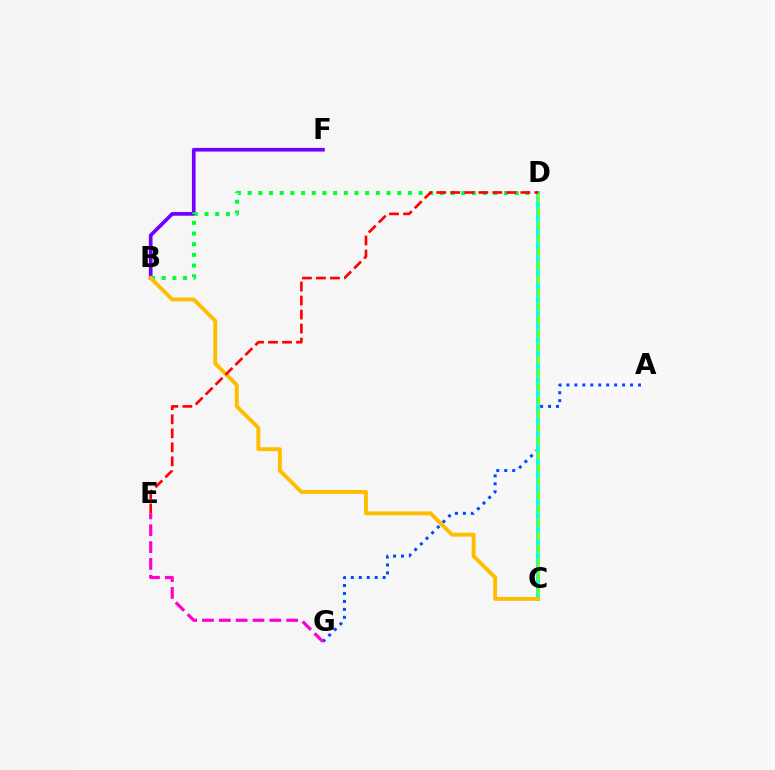{('B', 'F'): [{'color': '#7200ff', 'line_style': 'solid', 'thickness': 2.66}], ('B', 'D'): [{'color': '#00ff39', 'line_style': 'dotted', 'thickness': 2.9}], ('A', 'G'): [{'color': '#004bff', 'line_style': 'dotted', 'thickness': 2.16}], ('C', 'D'): [{'color': '#00fff6', 'line_style': 'solid', 'thickness': 2.86}, {'color': '#84ff00', 'line_style': 'dashed', 'thickness': 1.83}], ('E', 'G'): [{'color': '#ff00cf', 'line_style': 'dashed', 'thickness': 2.29}], ('B', 'C'): [{'color': '#ffbd00', 'line_style': 'solid', 'thickness': 2.8}], ('D', 'E'): [{'color': '#ff0000', 'line_style': 'dashed', 'thickness': 1.9}]}